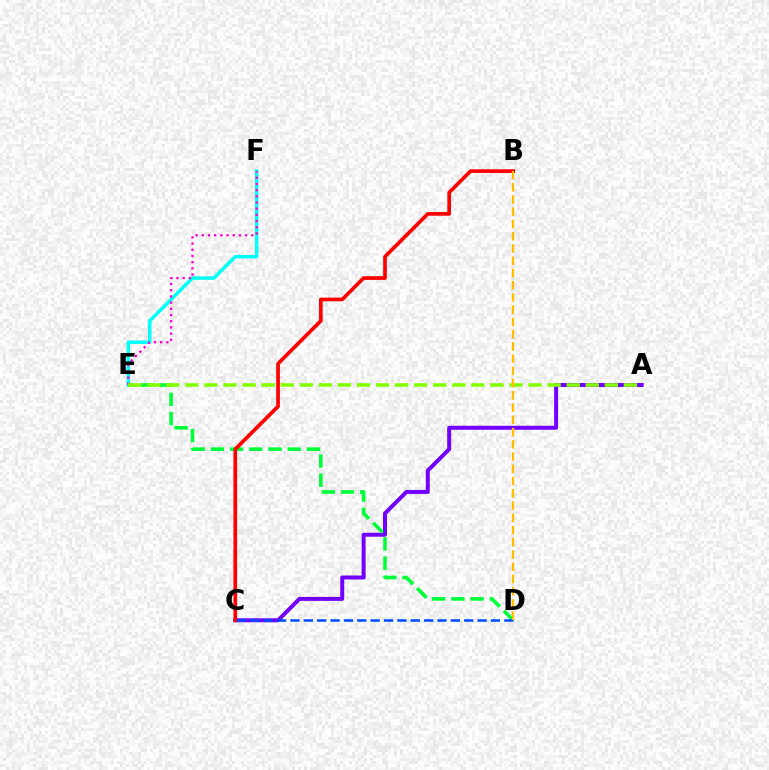{('A', 'C'): [{'color': '#7200ff', 'line_style': 'solid', 'thickness': 2.87}], ('D', 'E'): [{'color': '#00ff39', 'line_style': 'dashed', 'thickness': 2.61}], ('E', 'F'): [{'color': '#00fff6', 'line_style': 'solid', 'thickness': 2.52}, {'color': '#ff00cf', 'line_style': 'dotted', 'thickness': 1.68}], ('B', 'C'): [{'color': '#ff0000', 'line_style': 'solid', 'thickness': 2.65}], ('C', 'D'): [{'color': '#004bff', 'line_style': 'dashed', 'thickness': 1.82}], ('A', 'E'): [{'color': '#84ff00', 'line_style': 'dashed', 'thickness': 2.59}], ('B', 'D'): [{'color': '#ffbd00', 'line_style': 'dashed', 'thickness': 1.66}]}